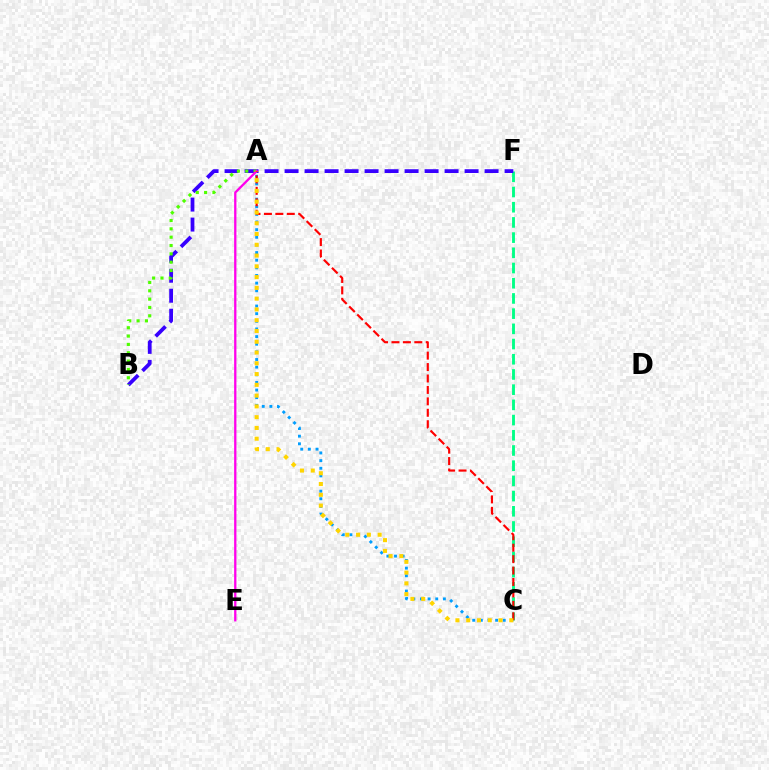{('C', 'F'): [{'color': '#00ff86', 'line_style': 'dashed', 'thickness': 2.07}], ('A', 'C'): [{'color': '#009eff', 'line_style': 'dotted', 'thickness': 2.08}, {'color': '#ff0000', 'line_style': 'dashed', 'thickness': 1.55}, {'color': '#ffd500', 'line_style': 'dotted', 'thickness': 2.93}], ('B', 'F'): [{'color': '#3700ff', 'line_style': 'dashed', 'thickness': 2.72}], ('A', 'B'): [{'color': '#4fff00', 'line_style': 'dotted', 'thickness': 2.26}], ('A', 'E'): [{'color': '#ff00ed', 'line_style': 'solid', 'thickness': 1.65}]}